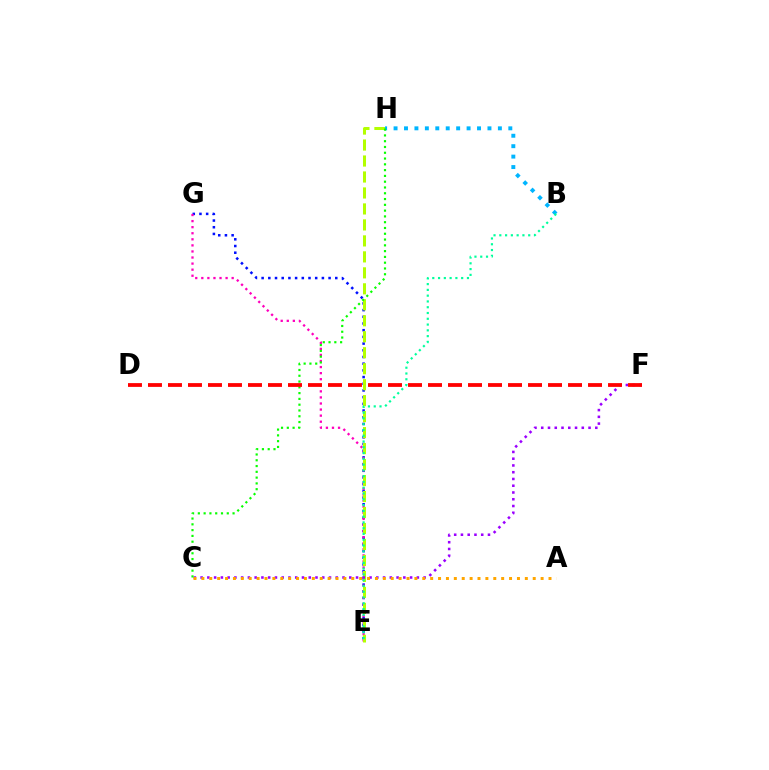{('E', 'G'): [{'color': '#0010ff', 'line_style': 'dotted', 'thickness': 1.82}, {'color': '#ff00bd', 'line_style': 'dotted', 'thickness': 1.65}], ('E', 'H'): [{'color': '#b3ff00', 'line_style': 'dashed', 'thickness': 2.17}], ('C', 'F'): [{'color': '#9b00ff', 'line_style': 'dotted', 'thickness': 1.84}], ('B', 'H'): [{'color': '#00b5ff', 'line_style': 'dotted', 'thickness': 2.83}], ('A', 'C'): [{'color': '#ffa500', 'line_style': 'dotted', 'thickness': 2.14}], ('C', 'H'): [{'color': '#08ff00', 'line_style': 'dotted', 'thickness': 1.57}], ('B', 'E'): [{'color': '#00ff9d', 'line_style': 'dotted', 'thickness': 1.57}], ('D', 'F'): [{'color': '#ff0000', 'line_style': 'dashed', 'thickness': 2.72}]}